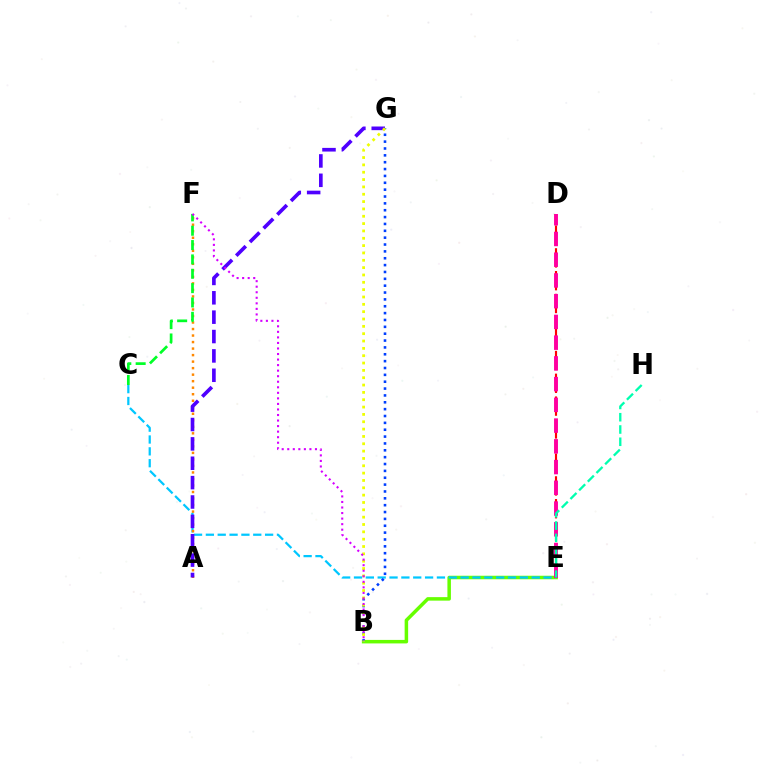{('B', 'E'): [{'color': '#66ff00', 'line_style': 'solid', 'thickness': 2.52}], ('C', 'E'): [{'color': '#00c7ff', 'line_style': 'dashed', 'thickness': 1.61}], ('B', 'G'): [{'color': '#003fff', 'line_style': 'dotted', 'thickness': 1.86}, {'color': '#eeff00', 'line_style': 'dotted', 'thickness': 1.99}], ('A', 'F'): [{'color': '#ff8800', 'line_style': 'dotted', 'thickness': 1.77}], ('A', 'G'): [{'color': '#4f00ff', 'line_style': 'dashed', 'thickness': 2.63}], ('D', 'E'): [{'color': '#ff0000', 'line_style': 'dashed', 'thickness': 1.55}, {'color': '#ff00a0', 'line_style': 'dashed', 'thickness': 2.82}], ('C', 'F'): [{'color': '#00ff27', 'line_style': 'dashed', 'thickness': 1.95}], ('E', 'H'): [{'color': '#00ffaf', 'line_style': 'dashed', 'thickness': 1.67}], ('B', 'F'): [{'color': '#d600ff', 'line_style': 'dotted', 'thickness': 1.51}]}